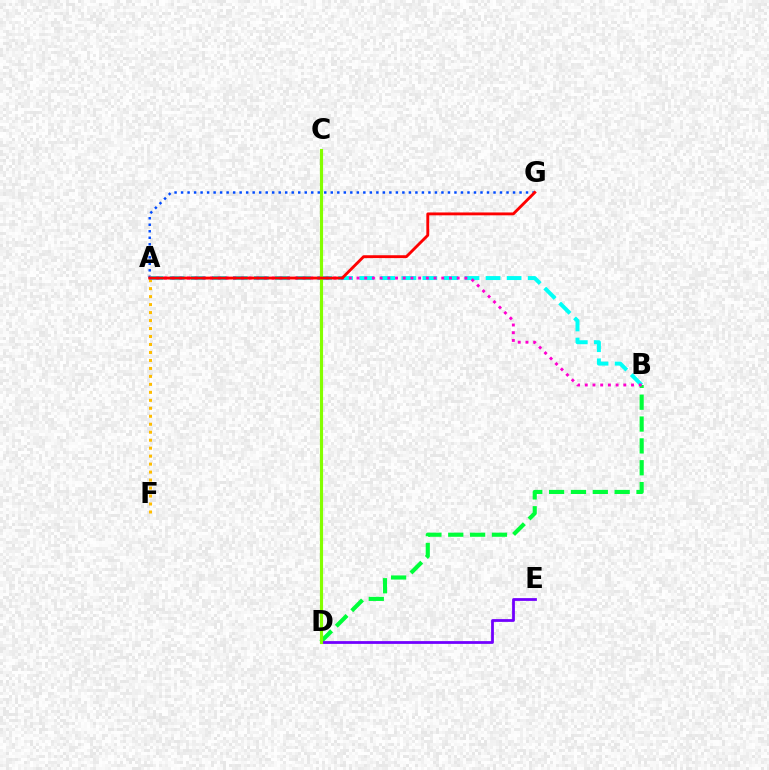{('A', 'F'): [{'color': '#ffbd00', 'line_style': 'dotted', 'thickness': 2.17}], ('A', 'G'): [{'color': '#004bff', 'line_style': 'dotted', 'thickness': 1.77}, {'color': '#ff0000', 'line_style': 'solid', 'thickness': 2.06}], ('A', 'B'): [{'color': '#00fff6', 'line_style': 'dashed', 'thickness': 2.86}, {'color': '#ff00cf', 'line_style': 'dotted', 'thickness': 2.09}], ('B', 'D'): [{'color': '#00ff39', 'line_style': 'dashed', 'thickness': 2.97}], ('D', 'E'): [{'color': '#7200ff', 'line_style': 'solid', 'thickness': 2.0}], ('C', 'D'): [{'color': '#84ff00', 'line_style': 'solid', 'thickness': 2.26}]}